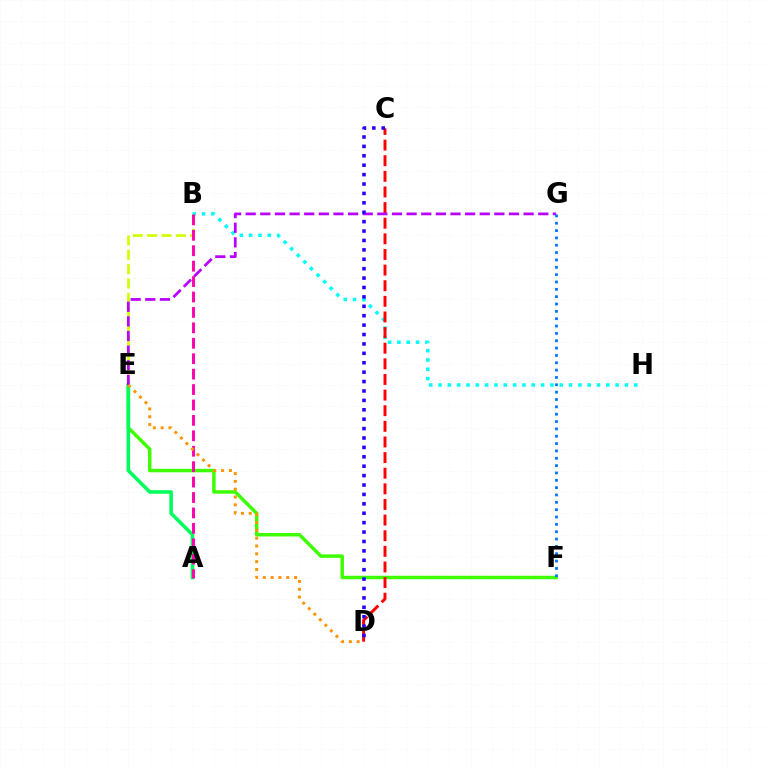{('B', 'H'): [{'color': '#00fff6', 'line_style': 'dotted', 'thickness': 2.53}], ('E', 'F'): [{'color': '#3dff00', 'line_style': 'solid', 'thickness': 2.51}], ('B', 'E'): [{'color': '#d1ff00', 'line_style': 'dashed', 'thickness': 1.95}], ('A', 'E'): [{'color': '#00ff5c', 'line_style': 'solid', 'thickness': 2.57}], ('C', 'D'): [{'color': '#ff0000', 'line_style': 'dashed', 'thickness': 2.12}, {'color': '#2500ff', 'line_style': 'dotted', 'thickness': 2.56}], ('E', 'G'): [{'color': '#b900ff', 'line_style': 'dashed', 'thickness': 1.99}], ('A', 'B'): [{'color': '#ff00ac', 'line_style': 'dashed', 'thickness': 2.1}], ('F', 'G'): [{'color': '#0074ff', 'line_style': 'dotted', 'thickness': 2.0}], ('D', 'E'): [{'color': '#ff9400', 'line_style': 'dotted', 'thickness': 2.13}]}